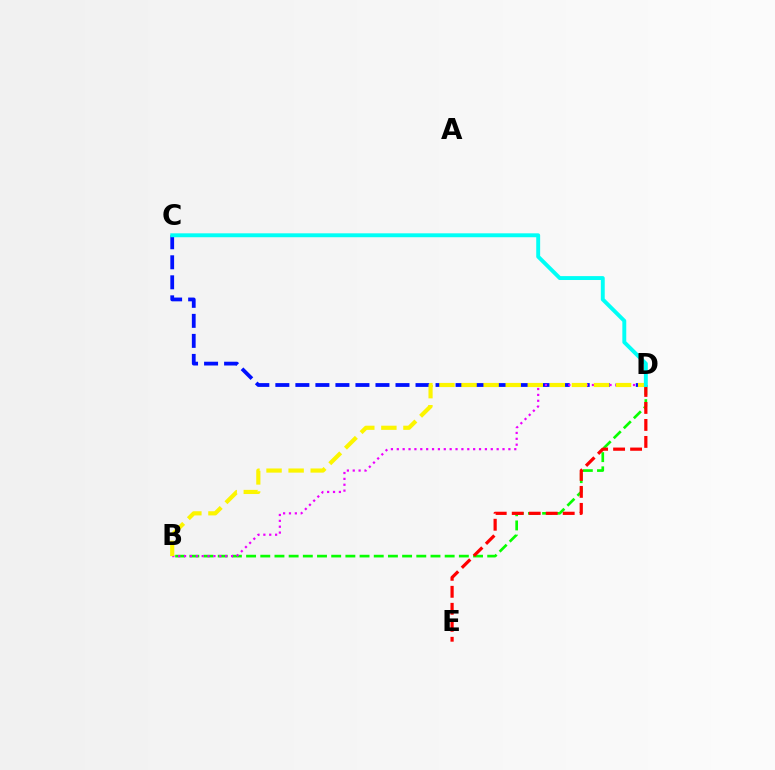{('C', 'D'): [{'color': '#0010ff', 'line_style': 'dashed', 'thickness': 2.72}, {'color': '#00fff6', 'line_style': 'solid', 'thickness': 2.81}], ('B', 'D'): [{'color': '#08ff00', 'line_style': 'dashed', 'thickness': 1.93}, {'color': '#ee00ff', 'line_style': 'dotted', 'thickness': 1.6}, {'color': '#fcf500', 'line_style': 'dashed', 'thickness': 3.0}], ('D', 'E'): [{'color': '#ff0000', 'line_style': 'dashed', 'thickness': 2.31}]}